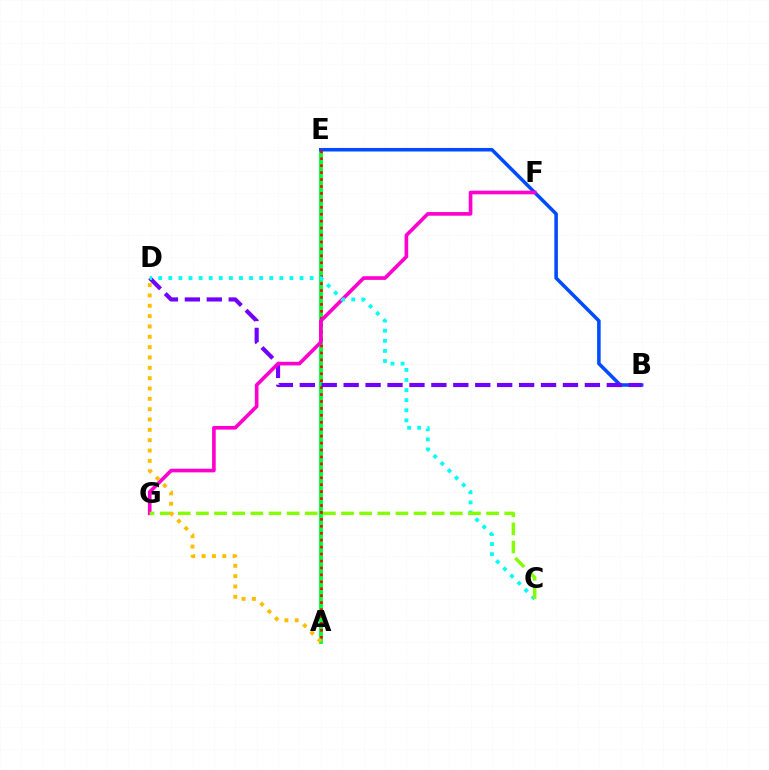{('A', 'E'): [{'color': '#00ff39', 'line_style': 'solid', 'thickness': 2.79}, {'color': '#ff0000', 'line_style': 'dotted', 'thickness': 1.88}], ('B', 'E'): [{'color': '#004bff', 'line_style': 'solid', 'thickness': 2.54}], ('B', 'D'): [{'color': '#7200ff', 'line_style': 'dashed', 'thickness': 2.98}], ('F', 'G'): [{'color': '#ff00cf', 'line_style': 'solid', 'thickness': 2.63}], ('C', 'D'): [{'color': '#00fff6', 'line_style': 'dotted', 'thickness': 2.74}], ('C', 'G'): [{'color': '#84ff00', 'line_style': 'dashed', 'thickness': 2.46}], ('A', 'D'): [{'color': '#ffbd00', 'line_style': 'dotted', 'thickness': 2.81}]}